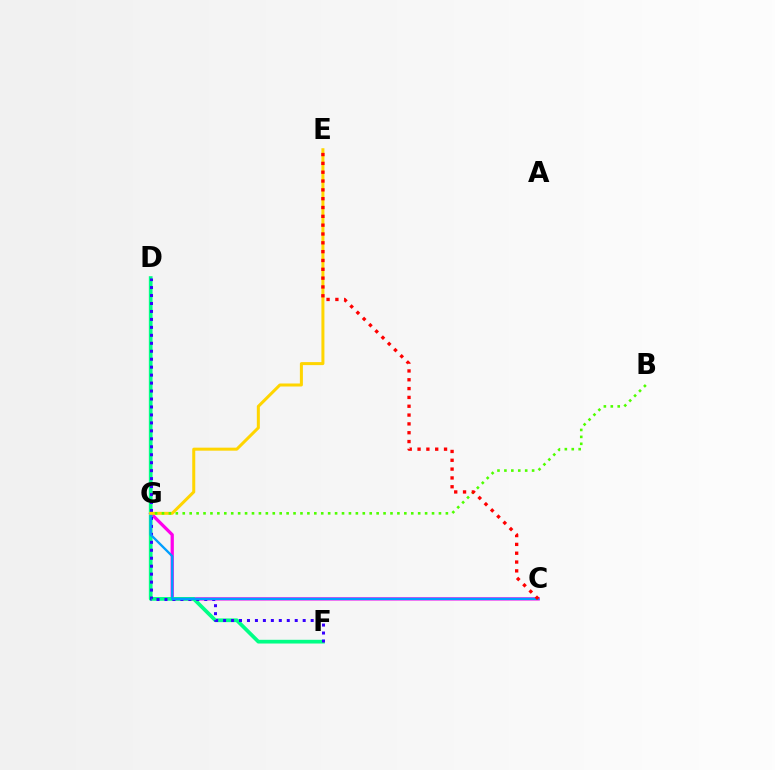{('C', 'G'): [{'color': '#ff00ed', 'line_style': 'solid', 'thickness': 2.34}, {'color': '#009eff', 'line_style': 'solid', 'thickness': 1.68}], ('D', 'F'): [{'color': '#00ff86', 'line_style': 'solid', 'thickness': 2.67}, {'color': '#3700ff', 'line_style': 'dotted', 'thickness': 2.16}], ('E', 'G'): [{'color': '#ffd500', 'line_style': 'solid', 'thickness': 2.17}], ('B', 'G'): [{'color': '#4fff00', 'line_style': 'dotted', 'thickness': 1.88}], ('C', 'E'): [{'color': '#ff0000', 'line_style': 'dotted', 'thickness': 2.4}]}